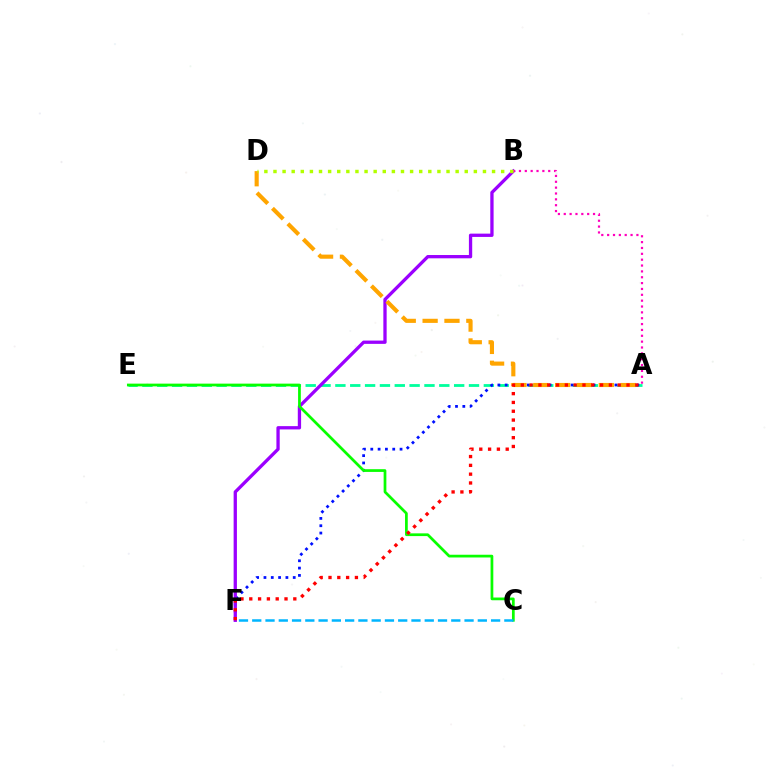{('A', 'E'): [{'color': '#00ff9d', 'line_style': 'dashed', 'thickness': 2.02}], ('A', 'F'): [{'color': '#0010ff', 'line_style': 'dotted', 'thickness': 1.99}, {'color': '#ff0000', 'line_style': 'dotted', 'thickness': 2.39}], ('B', 'F'): [{'color': '#9b00ff', 'line_style': 'solid', 'thickness': 2.37}], ('A', 'B'): [{'color': '#ff00bd', 'line_style': 'dotted', 'thickness': 1.59}], ('C', 'E'): [{'color': '#08ff00', 'line_style': 'solid', 'thickness': 1.97}], ('A', 'D'): [{'color': '#ffa500', 'line_style': 'dashed', 'thickness': 2.97}], ('B', 'D'): [{'color': '#b3ff00', 'line_style': 'dotted', 'thickness': 2.47}], ('C', 'F'): [{'color': '#00b5ff', 'line_style': 'dashed', 'thickness': 1.8}]}